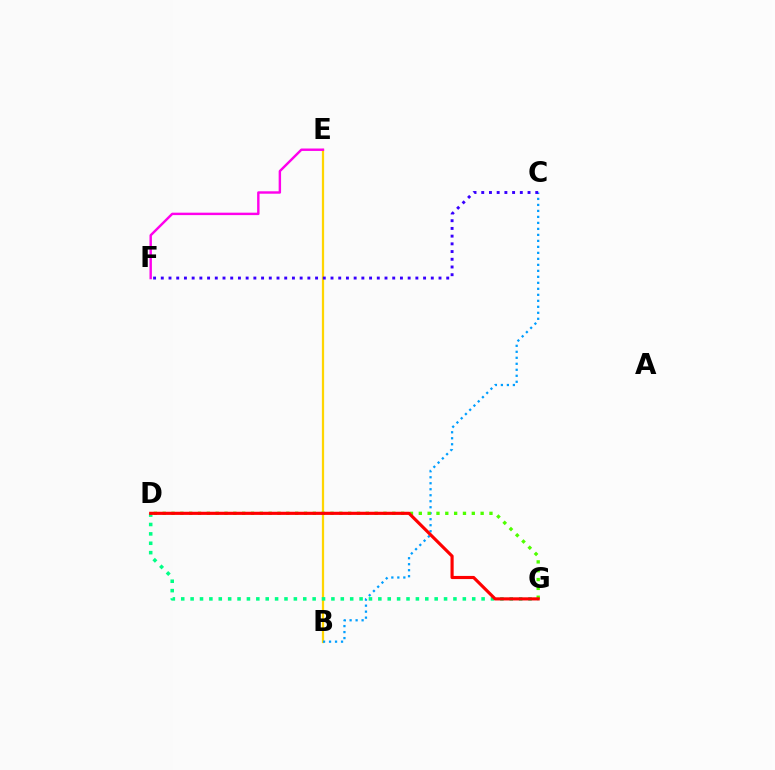{('B', 'E'): [{'color': '#ffd500', 'line_style': 'solid', 'thickness': 1.62}], ('D', 'G'): [{'color': '#00ff86', 'line_style': 'dotted', 'thickness': 2.55}, {'color': '#4fff00', 'line_style': 'dotted', 'thickness': 2.4}, {'color': '#ff0000', 'line_style': 'solid', 'thickness': 2.26}], ('B', 'C'): [{'color': '#009eff', 'line_style': 'dotted', 'thickness': 1.63}], ('C', 'F'): [{'color': '#3700ff', 'line_style': 'dotted', 'thickness': 2.1}], ('E', 'F'): [{'color': '#ff00ed', 'line_style': 'solid', 'thickness': 1.74}]}